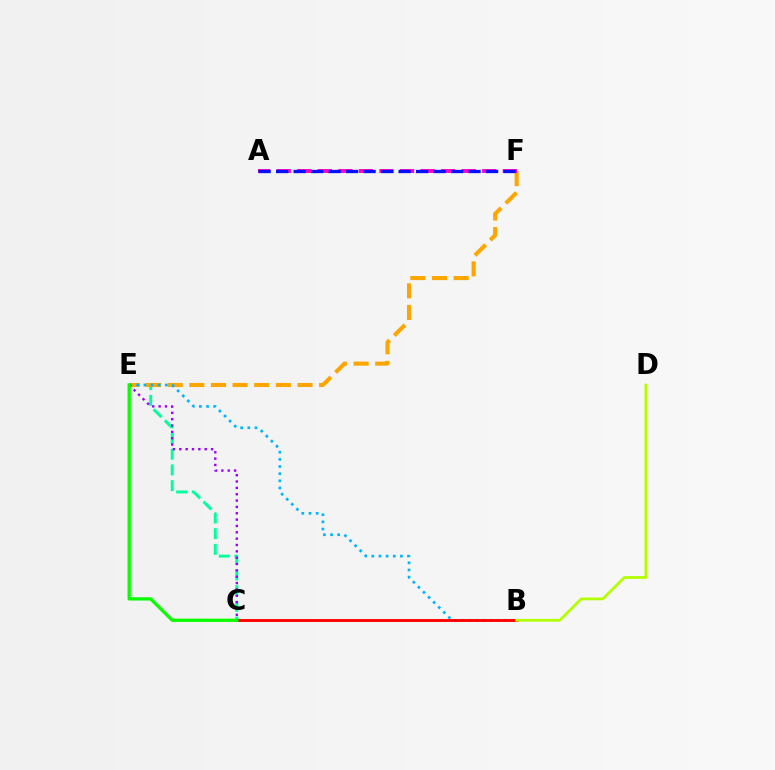{('C', 'E'): [{'color': '#00ff9d', 'line_style': 'dashed', 'thickness': 2.13}, {'color': '#9b00ff', 'line_style': 'dotted', 'thickness': 1.72}, {'color': '#08ff00', 'line_style': 'solid', 'thickness': 2.36}], ('E', 'F'): [{'color': '#ffa500', 'line_style': 'dashed', 'thickness': 2.94}], ('B', 'E'): [{'color': '#00b5ff', 'line_style': 'dotted', 'thickness': 1.94}], ('B', 'C'): [{'color': '#ff0000', 'line_style': 'solid', 'thickness': 2.08}], ('B', 'D'): [{'color': '#b3ff00', 'line_style': 'solid', 'thickness': 1.98}], ('A', 'F'): [{'color': '#ff00bd', 'line_style': 'dashed', 'thickness': 2.79}, {'color': '#0010ff', 'line_style': 'dashed', 'thickness': 2.38}]}